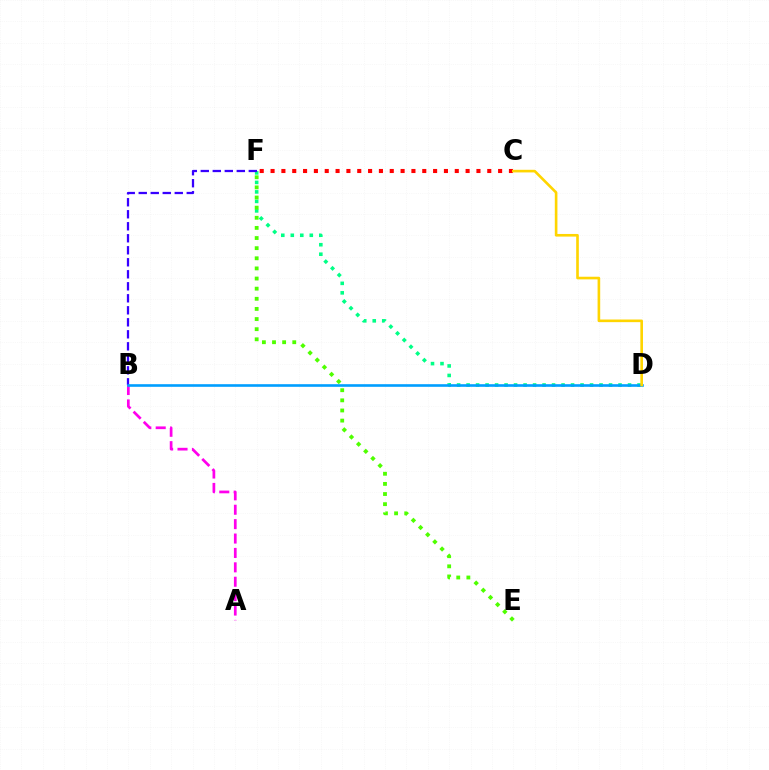{('A', 'B'): [{'color': '#ff00ed', 'line_style': 'dashed', 'thickness': 1.96}], ('D', 'F'): [{'color': '#00ff86', 'line_style': 'dotted', 'thickness': 2.58}], ('E', 'F'): [{'color': '#4fff00', 'line_style': 'dotted', 'thickness': 2.75}], ('B', 'F'): [{'color': '#3700ff', 'line_style': 'dashed', 'thickness': 1.63}], ('C', 'F'): [{'color': '#ff0000', 'line_style': 'dotted', 'thickness': 2.94}], ('B', 'D'): [{'color': '#009eff', 'line_style': 'solid', 'thickness': 1.89}], ('C', 'D'): [{'color': '#ffd500', 'line_style': 'solid', 'thickness': 1.89}]}